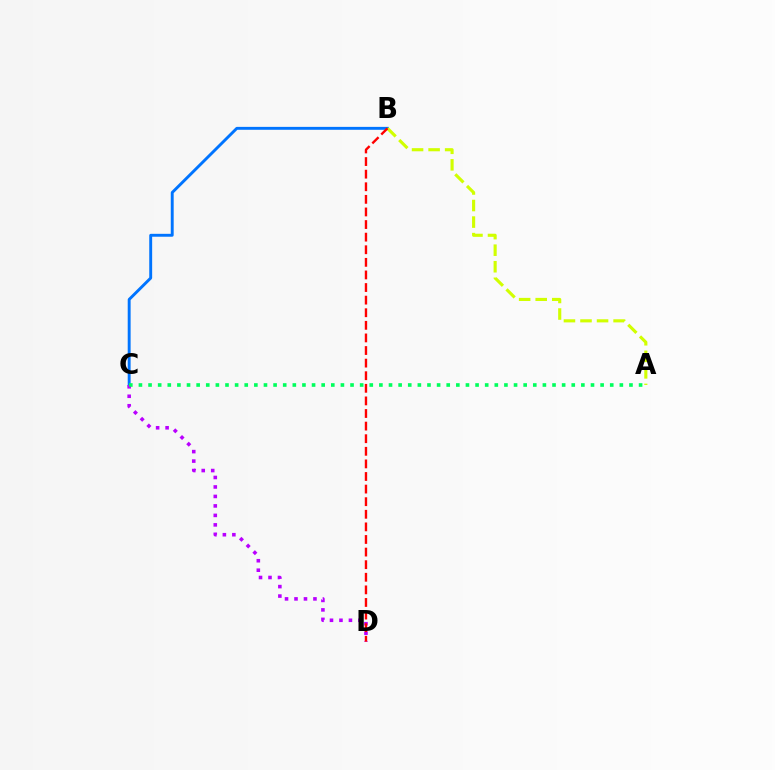{('B', 'C'): [{'color': '#0074ff', 'line_style': 'solid', 'thickness': 2.09}], ('C', 'D'): [{'color': '#b900ff', 'line_style': 'dotted', 'thickness': 2.58}], ('A', 'B'): [{'color': '#d1ff00', 'line_style': 'dashed', 'thickness': 2.25}], ('A', 'C'): [{'color': '#00ff5c', 'line_style': 'dotted', 'thickness': 2.61}], ('B', 'D'): [{'color': '#ff0000', 'line_style': 'dashed', 'thickness': 1.71}]}